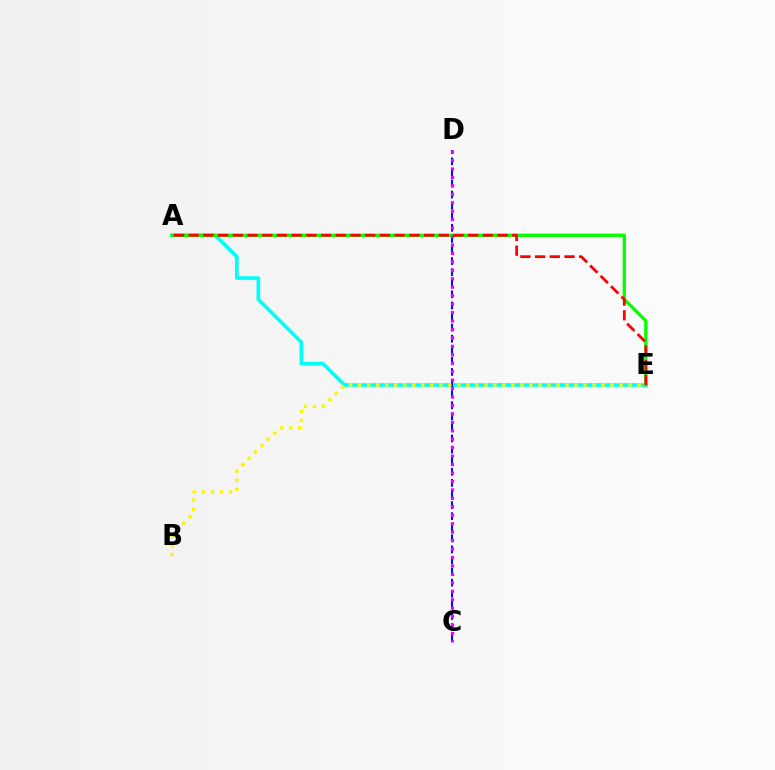{('A', 'E'): [{'color': '#00fff6', 'line_style': 'solid', 'thickness': 2.66}, {'color': '#08ff00', 'line_style': 'solid', 'thickness': 2.42}, {'color': '#ff0000', 'line_style': 'dashed', 'thickness': 2.0}], ('C', 'D'): [{'color': '#0010ff', 'line_style': 'dashed', 'thickness': 1.51}, {'color': '#ee00ff', 'line_style': 'dotted', 'thickness': 2.29}], ('B', 'E'): [{'color': '#fcf500', 'line_style': 'dotted', 'thickness': 2.45}]}